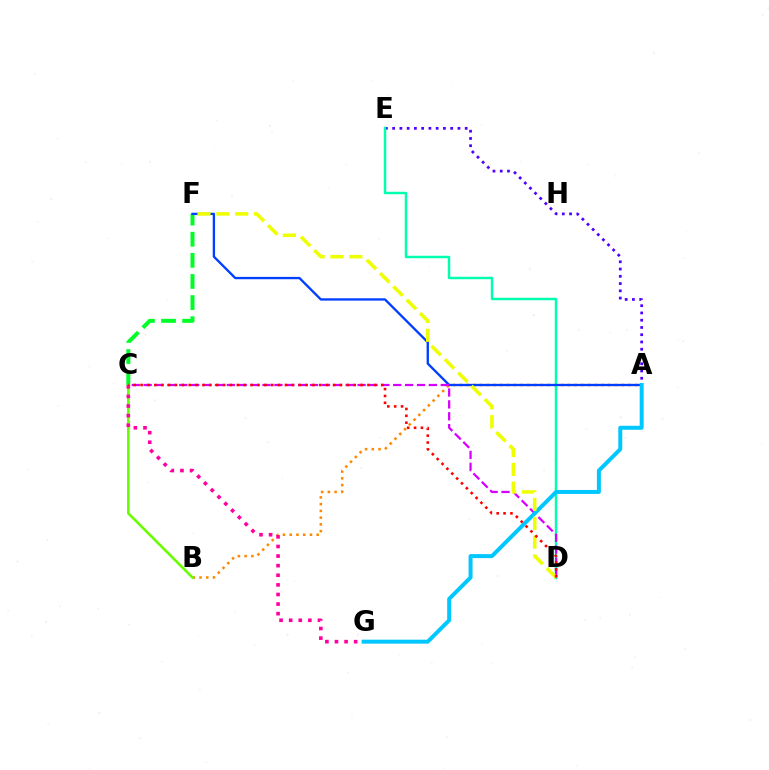{('A', 'B'): [{'color': '#ff8800', 'line_style': 'dotted', 'thickness': 1.83}], ('B', 'C'): [{'color': '#66ff00', 'line_style': 'solid', 'thickness': 1.89}], ('A', 'E'): [{'color': '#4f00ff', 'line_style': 'dotted', 'thickness': 1.97}], ('D', 'E'): [{'color': '#00ffaf', 'line_style': 'solid', 'thickness': 1.77}], ('C', 'F'): [{'color': '#00ff27', 'line_style': 'dashed', 'thickness': 2.87}], ('C', 'G'): [{'color': '#ff00a0', 'line_style': 'dotted', 'thickness': 2.61}], ('A', 'F'): [{'color': '#003fff', 'line_style': 'solid', 'thickness': 1.68}], ('C', 'D'): [{'color': '#d600ff', 'line_style': 'dashed', 'thickness': 1.61}, {'color': '#ff0000', 'line_style': 'dotted', 'thickness': 1.87}], ('A', 'G'): [{'color': '#00c7ff', 'line_style': 'solid', 'thickness': 2.86}], ('D', 'F'): [{'color': '#eeff00', 'line_style': 'dashed', 'thickness': 2.56}]}